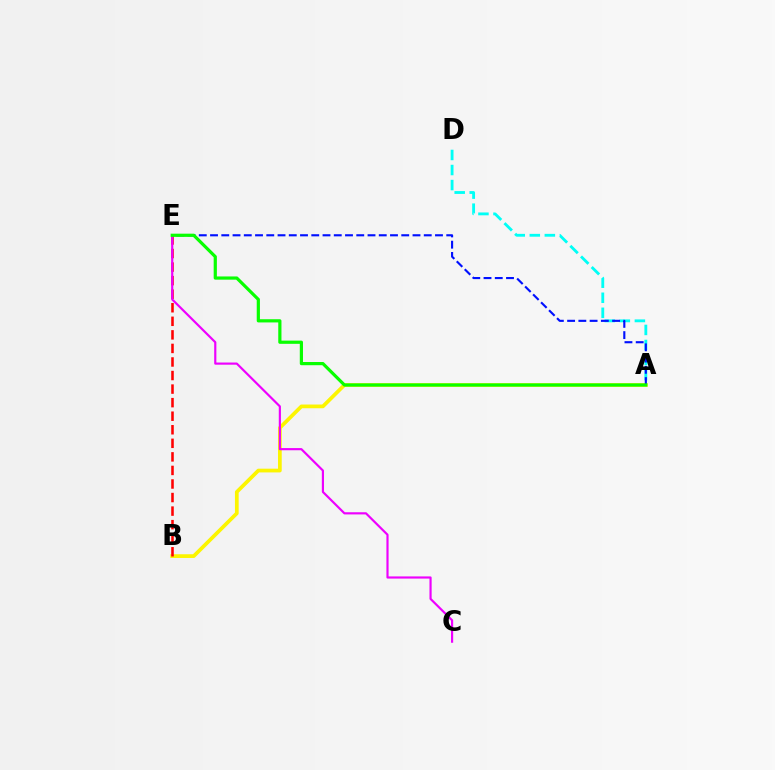{('A', 'B'): [{'color': '#fcf500', 'line_style': 'solid', 'thickness': 2.68}], ('A', 'D'): [{'color': '#00fff6', 'line_style': 'dashed', 'thickness': 2.04}], ('B', 'E'): [{'color': '#ff0000', 'line_style': 'dashed', 'thickness': 1.84}], ('A', 'E'): [{'color': '#0010ff', 'line_style': 'dashed', 'thickness': 1.53}, {'color': '#08ff00', 'line_style': 'solid', 'thickness': 2.31}], ('C', 'E'): [{'color': '#ee00ff', 'line_style': 'solid', 'thickness': 1.56}]}